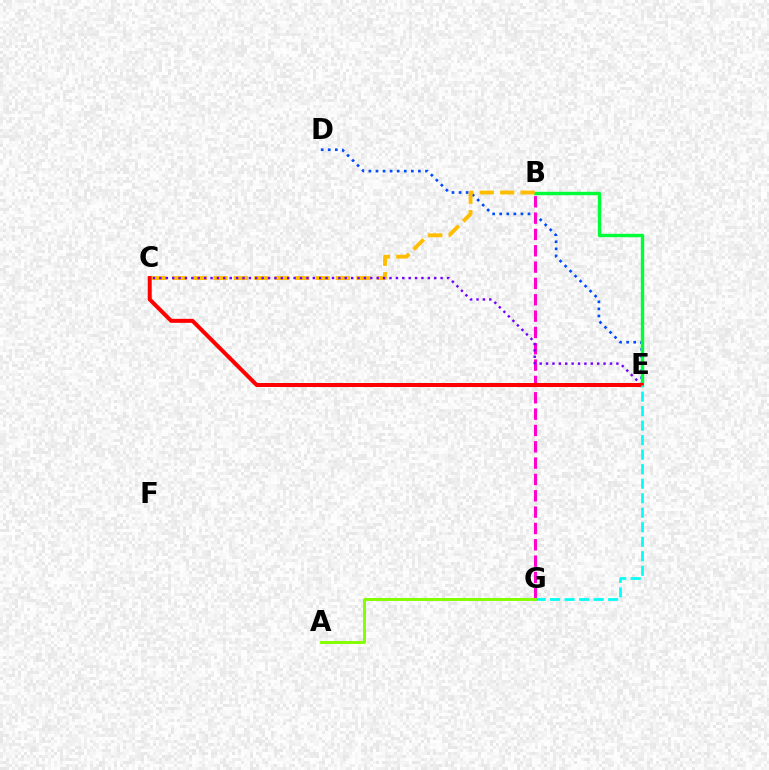{('D', 'E'): [{'color': '#004bff', 'line_style': 'dotted', 'thickness': 1.92}], ('B', 'E'): [{'color': '#00ff39', 'line_style': 'solid', 'thickness': 2.44}], ('B', 'C'): [{'color': '#ffbd00', 'line_style': 'dashed', 'thickness': 2.77}], ('B', 'G'): [{'color': '#ff00cf', 'line_style': 'dashed', 'thickness': 2.22}], ('C', 'E'): [{'color': '#7200ff', 'line_style': 'dotted', 'thickness': 1.74}, {'color': '#ff0000', 'line_style': 'solid', 'thickness': 2.87}], ('E', 'G'): [{'color': '#00fff6', 'line_style': 'dashed', 'thickness': 1.97}], ('A', 'G'): [{'color': '#84ff00', 'line_style': 'solid', 'thickness': 2.12}]}